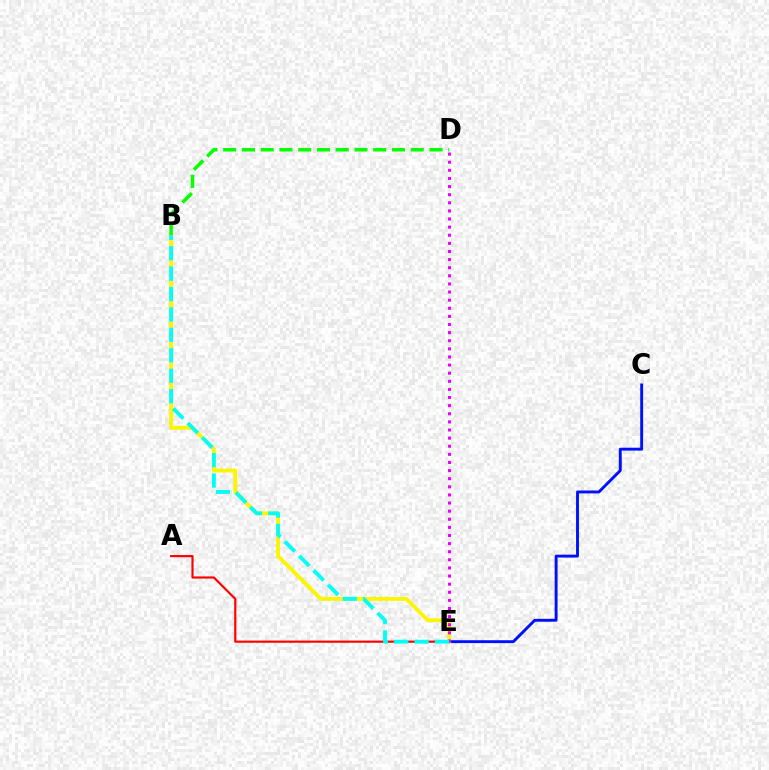{('C', 'E'): [{'color': '#0010ff', 'line_style': 'solid', 'thickness': 2.09}], ('B', 'E'): [{'color': '#fcf500', 'line_style': 'solid', 'thickness': 2.77}, {'color': '#00fff6', 'line_style': 'dashed', 'thickness': 2.77}], ('A', 'E'): [{'color': '#ff0000', 'line_style': 'solid', 'thickness': 1.55}], ('D', 'E'): [{'color': '#ee00ff', 'line_style': 'dotted', 'thickness': 2.2}], ('B', 'D'): [{'color': '#08ff00', 'line_style': 'dashed', 'thickness': 2.55}]}